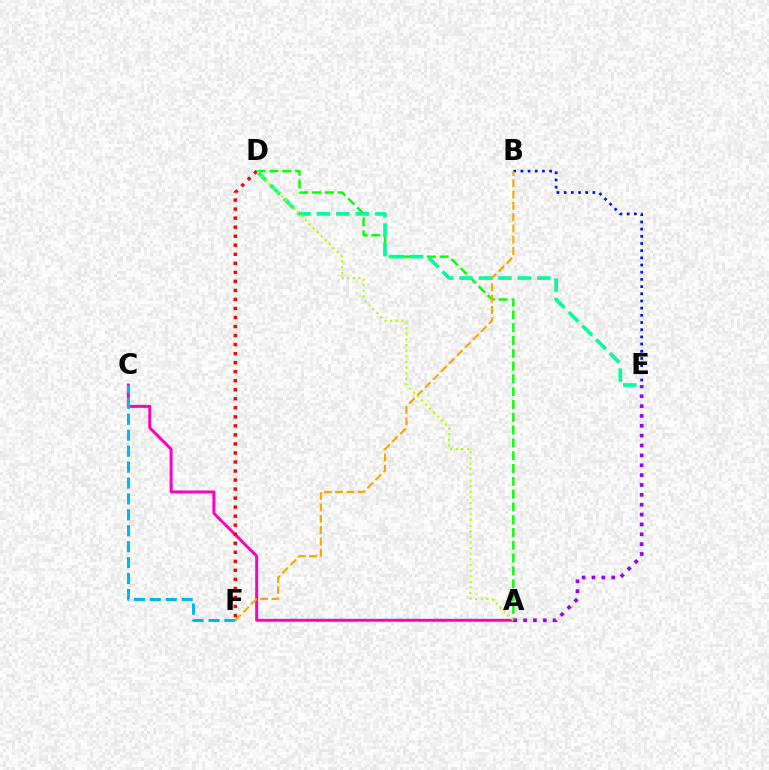{('B', 'E'): [{'color': '#0010ff', 'line_style': 'dotted', 'thickness': 1.95}], ('A', 'D'): [{'color': '#08ff00', 'line_style': 'dashed', 'thickness': 1.74}, {'color': '#b3ff00', 'line_style': 'dotted', 'thickness': 1.53}], ('A', 'C'): [{'color': '#ff00bd', 'line_style': 'solid', 'thickness': 2.13}], ('C', 'F'): [{'color': '#00b5ff', 'line_style': 'dashed', 'thickness': 2.16}], ('B', 'F'): [{'color': '#ffa500', 'line_style': 'dashed', 'thickness': 1.53}], ('D', 'E'): [{'color': '#00ff9d', 'line_style': 'dashed', 'thickness': 2.64}], ('D', 'F'): [{'color': '#ff0000', 'line_style': 'dotted', 'thickness': 2.45}], ('A', 'E'): [{'color': '#9b00ff', 'line_style': 'dotted', 'thickness': 2.68}]}